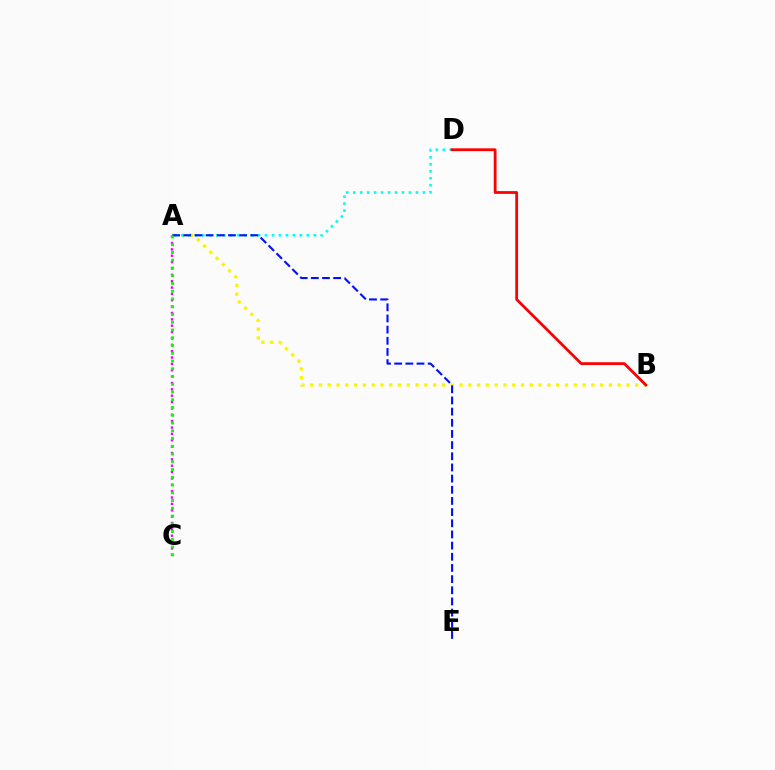{('A', 'B'): [{'color': '#fcf500', 'line_style': 'dotted', 'thickness': 2.39}], ('A', 'D'): [{'color': '#00fff6', 'line_style': 'dotted', 'thickness': 1.89}], ('A', 'E'): [{'color': '#0010ff', 'line_style': 'dashed', 'thickness': 1.52}], ('A', 'C'): [{'color': '#ee00ff', 'line_style': 'dotted', 'thickness': 1.73}, {'color': '#08ff00', 'line_style': 'dotted', 'thickness': 2.11}], ('B', 'D'): [{'color': '#ff0000', 'line_style': 'solid', 'thickness': 2.01}]}